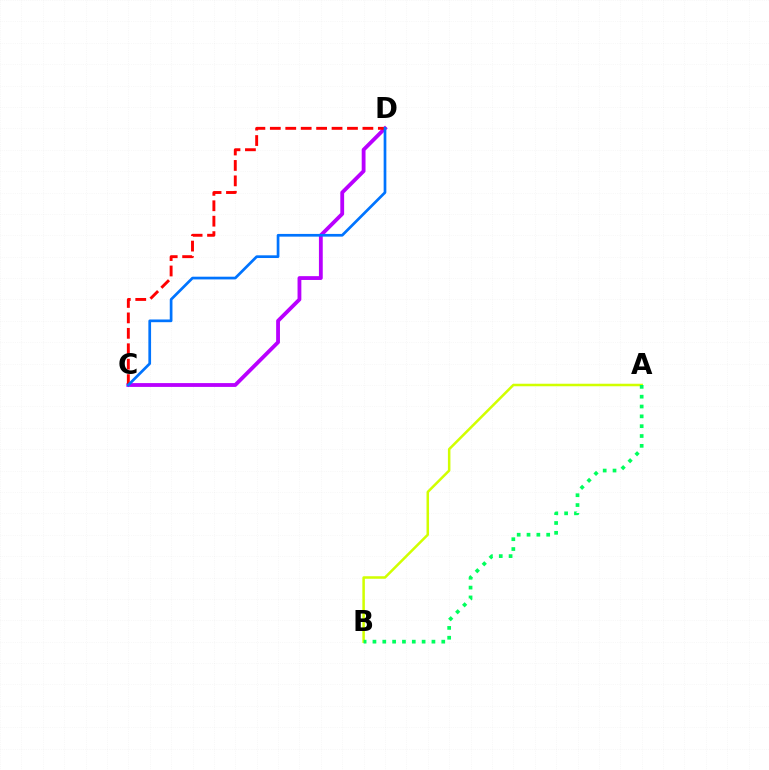{('A', 'B'): [{'color': '#d1ff00', 'line_style': 'solid', 'thickness': 1.82}, {'color': '#00ff5c', 'line_style': 'dotted', 'thickness': 2.67}], ('C', 'D'): [{'color': '#b900ff', 'line_style': 'solid', 'thickness': 2.75}, {'color': '#ff0000', 'line_style': 'dashed', 'thickness': 2.1}, {'color': '#0074ff', 'line_style': 'solid', 'thickness': 1.95}]}